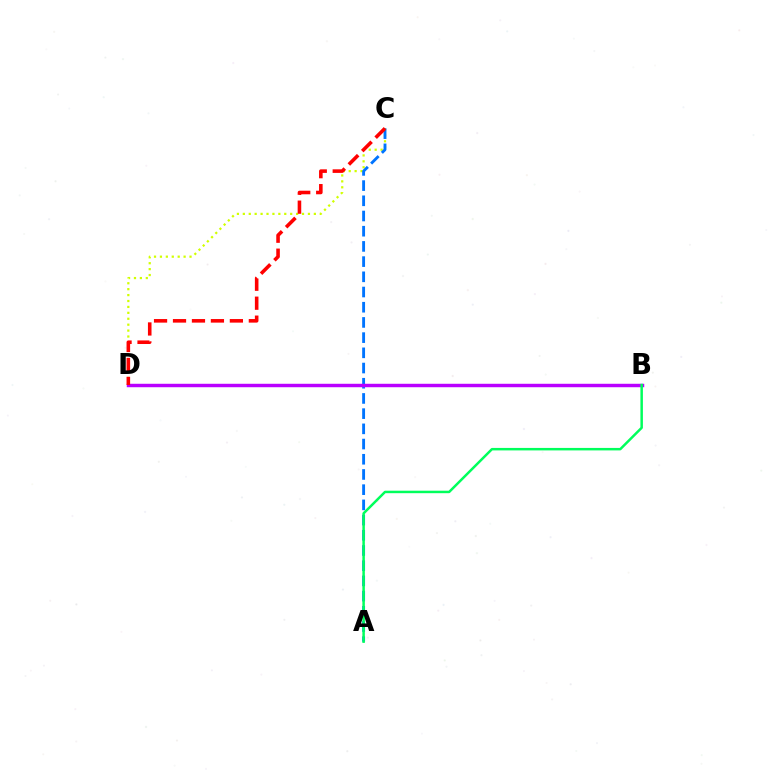{('C', 'D'): [{'color': '#d1ff00', 'line_style': 'dotted', 'thickness': 1.61}, {'color': '#ff0000', 'line_style': 'dashed', 'thickness': 2.58}], ('A', 'C'): [{'color': '#0074ff', 'line_style': 'dashed', 'thickness': 2.07}], ('B', 'D'): [{'color': '#b900ff', 'line_style': 'solid', 'thickness': 2.48}], ('A', 'B'): [{'color': '#00ff5c', 'line_style': 'solid', 'thickness': 1.79}]}